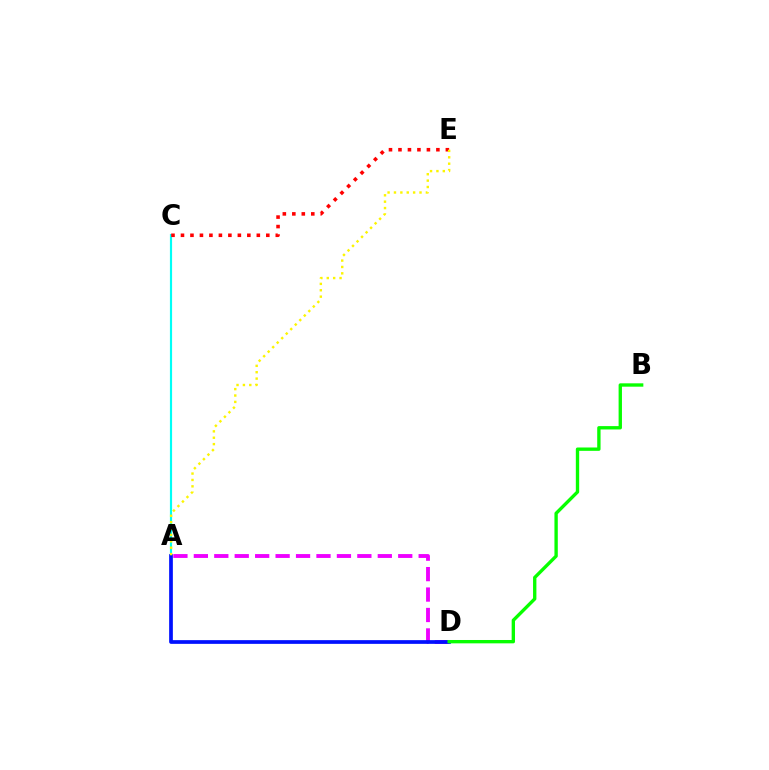{('A', 'C'): [{'color': '#00fff6', 'line_style': 'solid', 'thickness': 1.56}], ('C', 'E'): [{'color': '#ff0000', 'line_style': 'dotted', 'thickness': 2.58}], ('A', 'D'): [{'color': '#ee00ff', 'line_style': 'dashed', 'thickness': 2.78}, {'color': '#0010ff', 'line_style': 'solid', 'thickness': 2.67}], ('A', 'E'): [{'color': '#fcf500', 'line_style': 'dotted', 'thickness': 1.73}], ('B', 'D'): [{'color': '#08ff00', 'line_style': 'solid', 'thickness': 2.41}]}